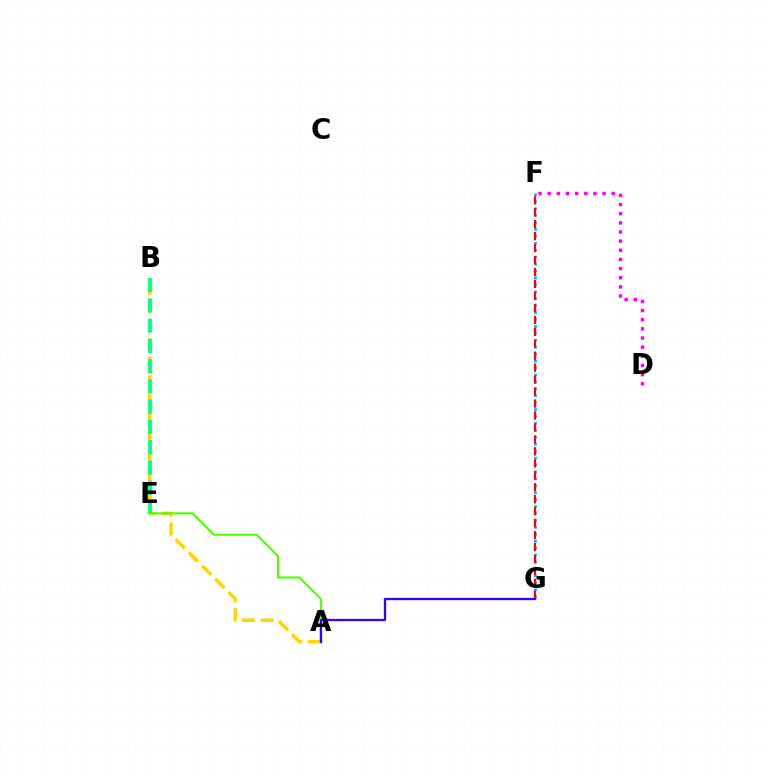{('F', 'G'): [{'color': '#009eff', 'line_style': 'dotted', 'thickness': 1.88}, {'color': '#ff0000', 'line_style': 'dashed', 'thickness': 1.62}], ('A', 'B'): [{'color': '#ffd500', 'line_style': 'dashed', 'thickness': 2.54}], ('D', 'F'): [{'color': '#ff00ed', 'line_style': 'dotted', 'thickness': 2.49}], ('A', 'E'): [{'color': '#4fff00', 'line_style': 'solid', 'thickness': 1.52}], ('B', 'E'): [{'color': '#00ff86', 'line_style': 'dashed', 'thickness': 2.75}], ('A', 'G'): [{'color': '#3700ff', 'line_style': 'solid', 'thickness': 1.67}]}